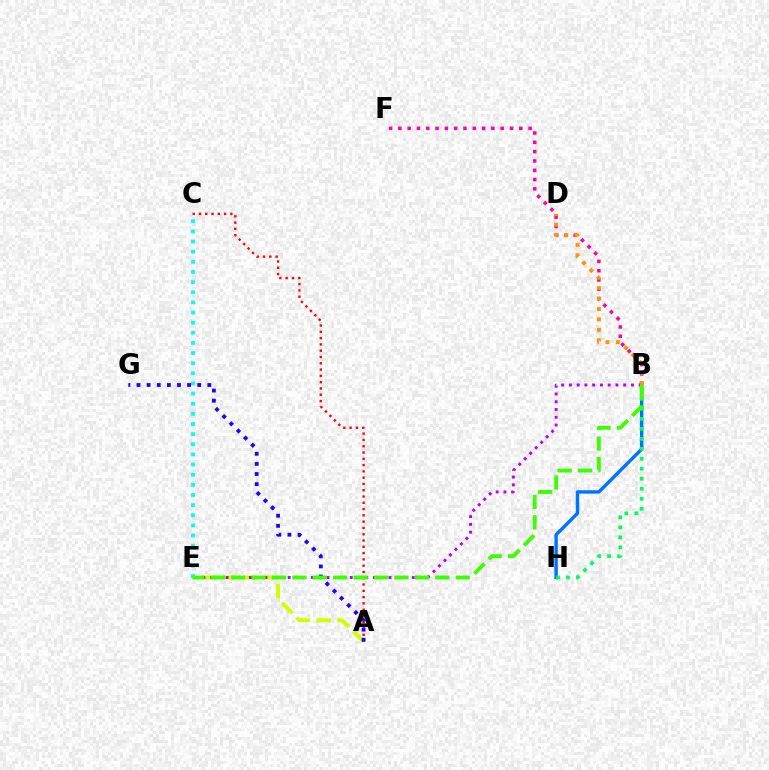{('B', 'H'): [{'color': '#0074ff', 'line_style': 'solid', 'thickness': 2.46}, {'color': '#00ff5c', 'line_style': 'dotted', 'thickness': 2.71}], ('B', 'F'): [{'color': '#ff00ac', 'line_style': 'dotted', 'thickness': 2.53}], ('A', 'E'): [{'color': '#d1ff00', 'line_style': 'dashed', 'thickness': 2.82}], ('A', 'C'): [{'color': '#ff0000', 'line_style': 'dotted', 'thickness': 1.71}], ('C', 'E'): [{'color': '#00fff6', 'line_style': 'dotted', 'thickness': 2.75}], ('B', 'E'): [{'color': '#b900ff', 'line_style': 'dotted', 'thickness': 2.11}, {'color': '#3dff00', 'line_style': 'dashed', 'thickness': 2.77}], ('A', 'G'): [{'color': '#2500ff', 'line_style': 'dotted', 'thickness': 2.75}], ('B', 'D'): [{'color': '#ff9400', 'line_style': 'dotted', 'thickness': 2.83}]}